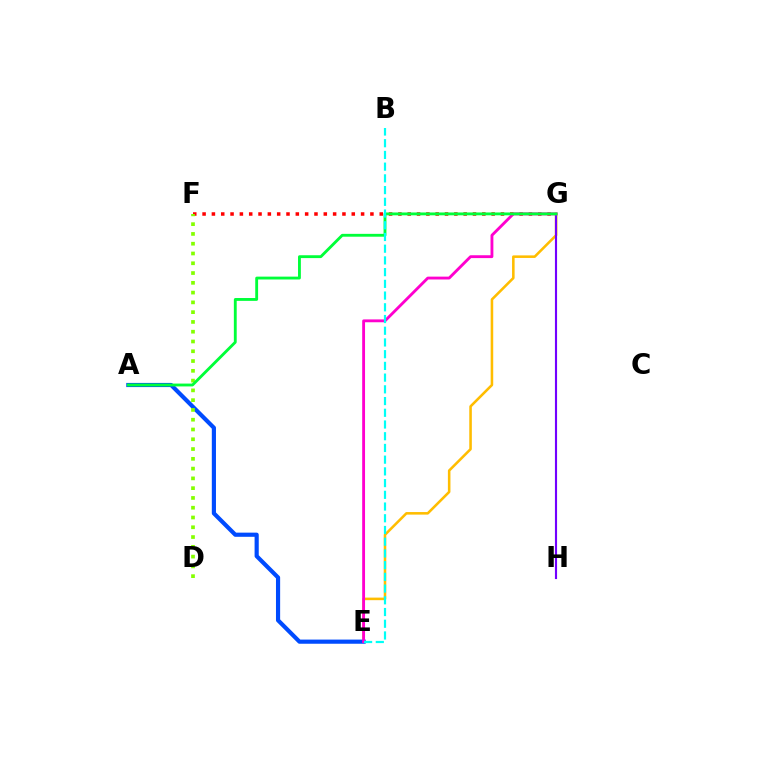{('F', 'G'): [{'color': '#ff0000', 'line_style': 'dotted', 'thickness': 2.53}], ('E', 'G'): [{'color': '#ffbd00', 'line_style': 'solid', 'thickness': 1.85}, {'color': '#ff00cf', 'line_style': 'solid', 'thickness': 2.05}], ('A', 'E'): [{'color': '#004bff', 'line_style': 'solid', 'thickness': 3.0}], ('G', 'H'): [{'color': '#7200ff', 'line_style': 'solid', 'thickness': 1.54}], ('D', 'F'): [{'color': '#84ff00', 'line_style': 'dotted', 'thickness': 2.66}], ('A', 'G'): [{'color': '#00ff39', 'line_style': 'solid', 'thickness': 2.05}], ('B', 'E'): [{'color': '#00fff6', 'line_style': 'dashed', 'thickness': 1.59}]}